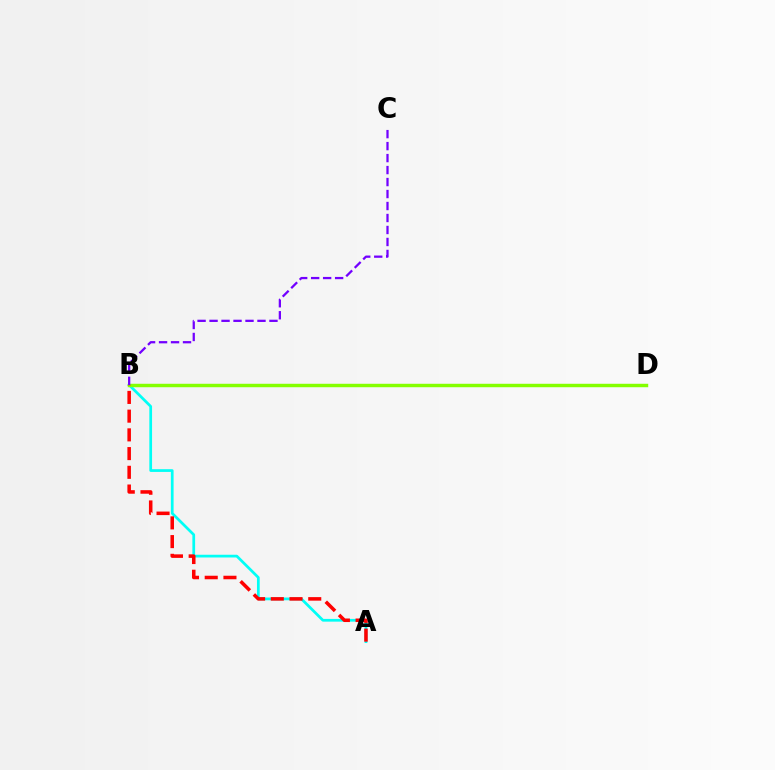{('A', 'B'): [{'color': '#00fff6', 'line_style': 'solid', 'thickness': 1.97}, {'color': '#ff0000', 'line_style': 'dashed', 'thickness': 2.54}], ('B', 'D'): [{'color': '#84ff00', 'line_style': 'solid', 'thickness': 2.48}], ('B', 'C'): [{'color': '#7200ff', 'line_style': 'dashed', 'thickness': 1.63}]}